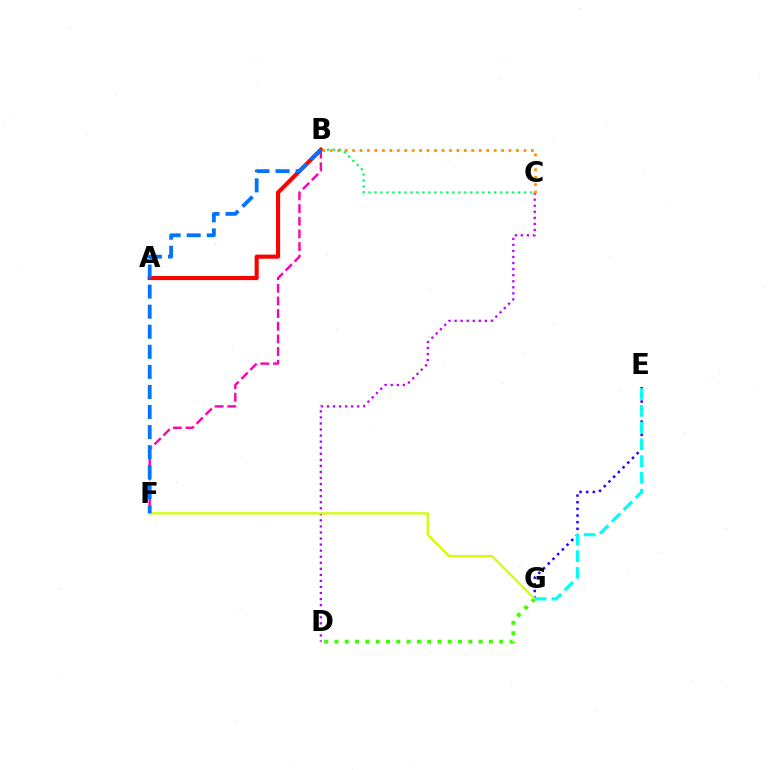{('D', 'G'): [{'color': '#3dff00', 'line_style': 'dotted', 'thickness': 2.8}], ('B', 'C'): [{'color': '#00ff5c', 'line_style': 'dotted', 'thickness': 1.63}, {'color': '#ff9400', 'line_style': 'dotted', 'thickness': 2.02}], ('A', 'B'): [{'color': '#ff0000', 'line_style': 'solid', 'thickness': 2.95}], ('E', 'G'): [{'color': '#2500ff', 'line_style': 'dotted', 'thickness': 1.81}, {'color': '#00fff6', 'line_style': 'dashed', 'thickness': 2.28}], ('C', 'D'): [{'color': '#b900ff', 'line_style': 'dotted', 'thickness': 1.65}], ('B', 'F'): [{'color': '#ff00ac', 'line_style': 'dashed', 'thickness': 1.72}, {'color': '#0074ff', 'line_style': 'dashed', 'thickness': 2.73}], ('F', 'G'): [{'color': '#d1ff00', 'line_style': 'solid', 'thickness': 1.62}]}